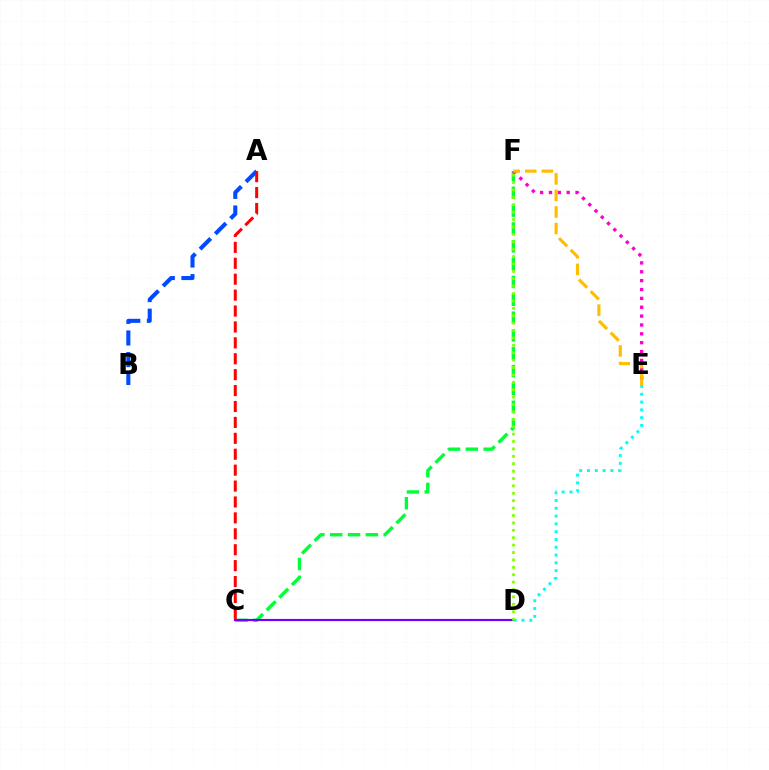{('A', 'B'): [{'color': '#004bff', 'line_style': 'dashed', 'thickness': 2.93}], ('C', 'F'): [{'color': '#00ff39', 'line_style': 'dashed', 'thickness': 2.42}], ('C', 'D'): [{'color': '#7200ff', 'line_style': 'solid', 'thickness': 1.56}], ('A', 'C'): [{'color': '#ff0000', 'line_style': 'dashed', 'thickness': 2.16}], ('D', 'E'): [{'color': '#00fff6', 'line_style': 'dotted', 'thickness': 2.12}], ('E', 'F'): [{'color': '#ff00cf', 'line_style': 'dotted', 'thickness': 2.41}, {'color': '#ffbd00', 'line_style': 'dashed', 'thickness': 2.25}], ('D', 'F'): [{'color': '#84ff00', 'line_style': 'dotted', 'thickness': 2.01}]}